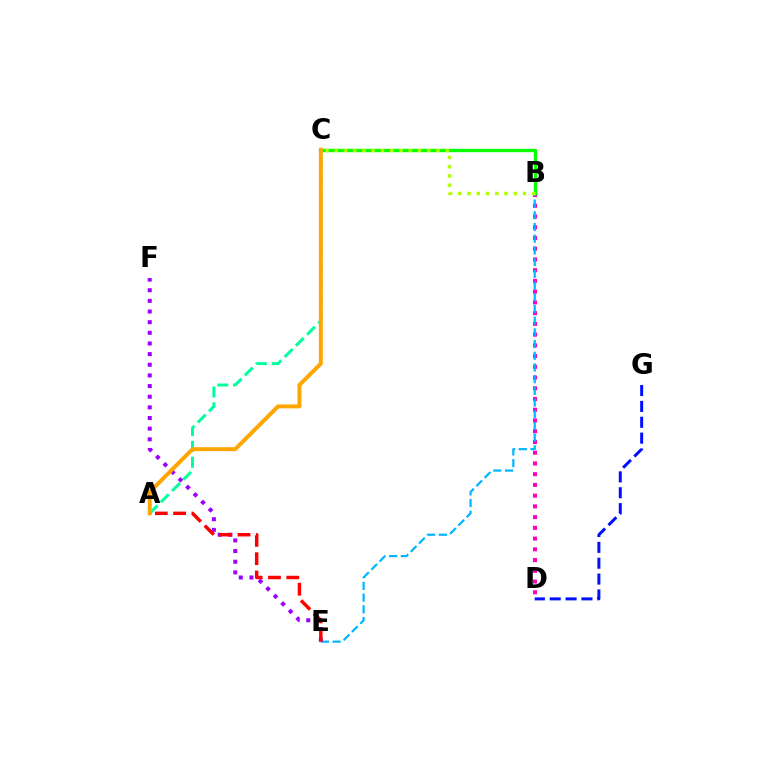{('B', 'D'): [{'color': '#ff00bd', 'line_style': 'dotted', 'thickness': 2.92}], ('A', 'C'): [{'color': '#00ff9d', 'line_style': 'dashed', 'thickness': 2.15}, {'color': '#ffa500', 'line_style': 'solid', 'thickness': 2.84}], ('B', 'E'): [{'color': '#00b5ff', 'line_style': 'dashed', 'thickness': 1.59}], ('B', 'C'): [{'color': '#08ff00', 'line_style': 'solid', 'thickness': 2.42}, {'color': '#b3ff00', 'line_style': 'dotted', 'thickness': 2.51}], ('E', 'F'): [{'color': '#9b00ff', 'line_style': 'dotted', 'thickness': 2.89}], ('D', 'G'): [{'color': '#0010ff', 'line_style': 'dashed', 'thickness': 2.16}], ('A', 'E'): [{'color': '#ff0000', 'line_style': 'dashed', 'thickness': 2.49}]}